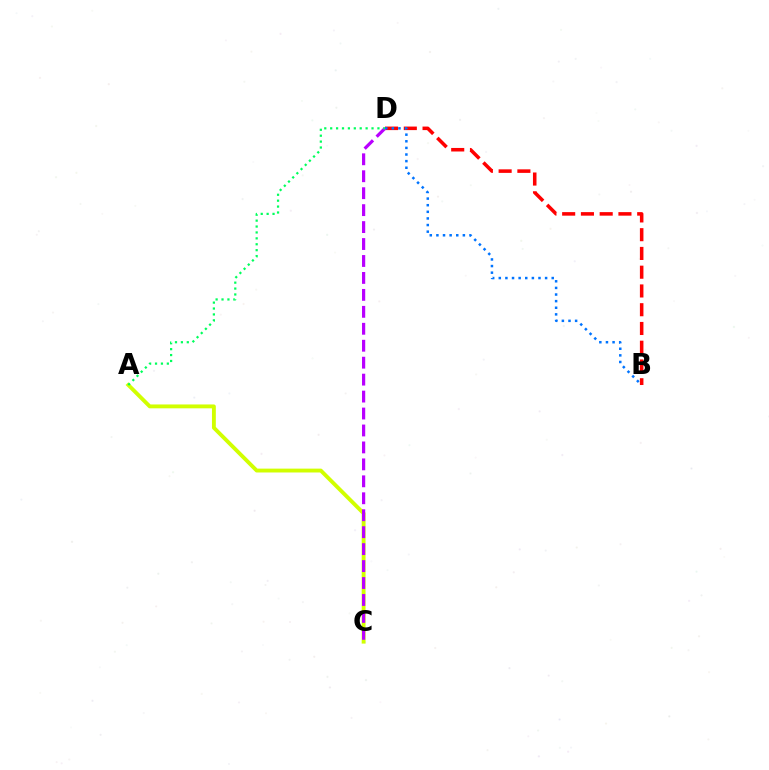{('B', 'D'): [{'color': '#ff0000', 'line_style': 'dashed', 'thickness': 2.55}, {'color': '#0074ff', 'line_style': 'dotted', 'thickness': 1.8}], ('A', 'C'): [{'color': '#d1ff00', 'line_style': 'solid', 'thickness': 2.78}], ('C', 'D'): [{'color': '#b900ff', 'line_style': 'dashed', 'thickness': 2.3}], ('A', 'D'): [{'color': '#00ff5c', 'line_style': 'dotted', 'thickness': 1.6}]}